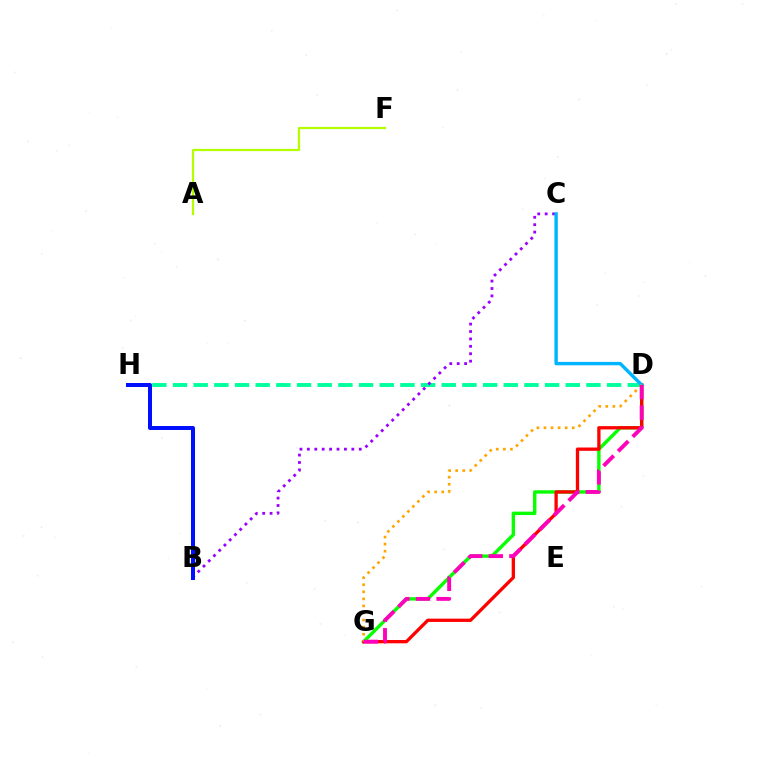{('D', 'H'): [{'color': '#00ff9d', 'line_style': 'dashed', 'thickness': 2.81}], ('D', 'G'): [{'color': '#08ff00', 'line_style': 'solid', 'thickness': 2.45}, {'color': '#ff0000', 'line_style': 'solid', 'thickness': 2.38}, {'color': '#ffa500', 'line_style': 'dotted', 'thickness': 1.92}, {'color': '#ff00bd', 'line_style': 'dashed', 'thickness': 2.8}], ('B', 'C'): [{'color': '#9b00ff', 'line_style': 'dotted', 'thickness': 2.01}], ('A', 'F'): [{'color': '#b3ff00', 'line_style': 'solid', 'thickness': 1.6}], ('C', 'D'): [{'color': '#00b5ff', 'line_style': 'solid', 'thickness': 2.44}], ('B', 'H'): [{'color': '#0010ff', 'line_style': 'solid', 'thickness': 2.87}]}